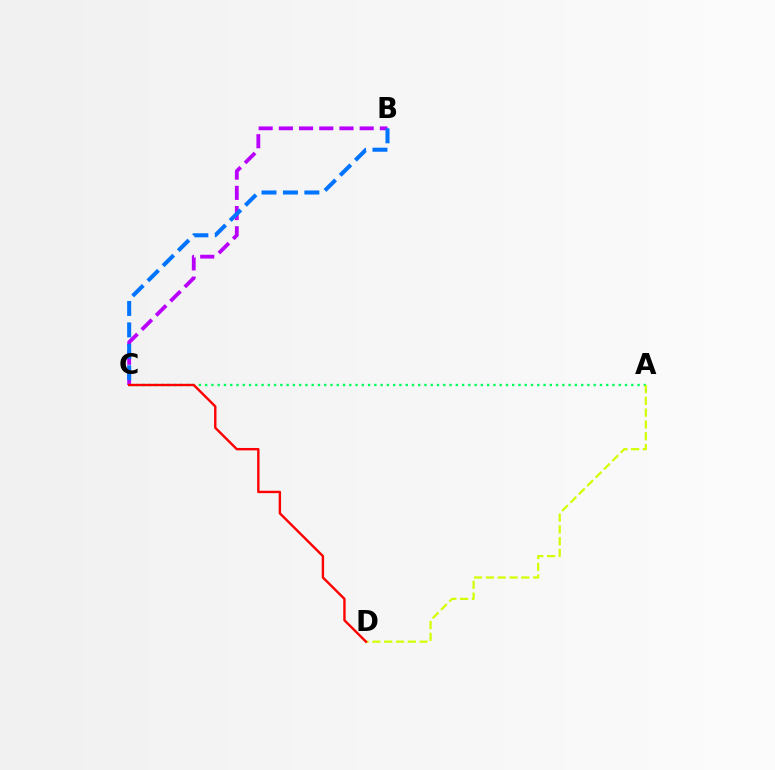{('A', 'C'): [{'color': '#00ff5c', 'line_style': 'dotted', 'thickness': 1.7}], ('B', 'C'): [{'color': '#b900ff', 'line_style': 'dashed', 'thickness': 2.74}, {'color': '#0074ff', 'line_style': 'dashed', 'thickness': 2.91}], ('A', 'D'): [{'color': '#d1ff00', 'line_style': 'dashed', 'thickness': 1.6}], ('C', 'D'): [{'color': '#ff0000', 'line_style': 'solid', 'thickness': 1.72}]}